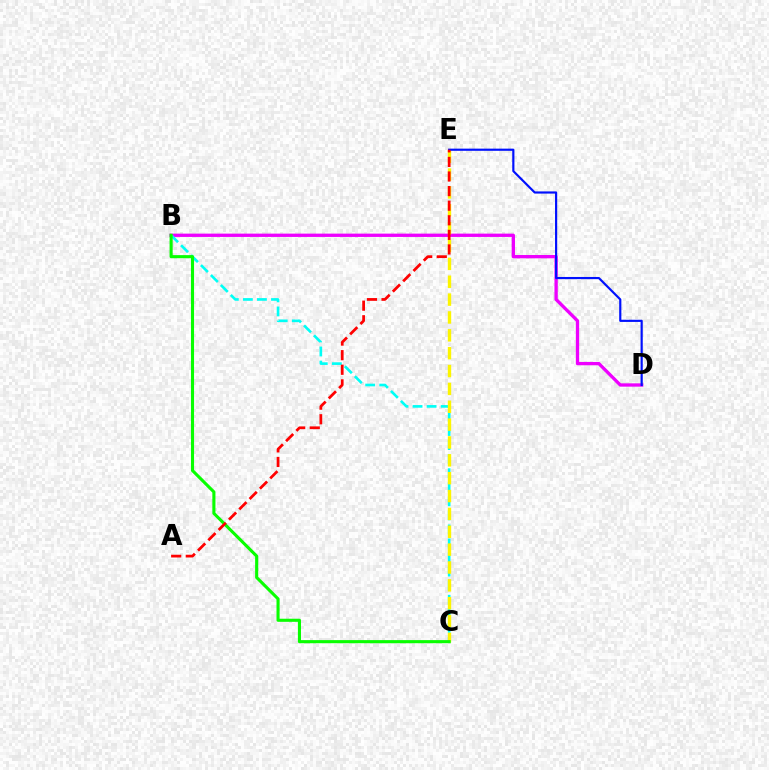{('B', 'D'): [{'color': '#ee00ff', 'line_style': 'solid', 'thickness': 2.39}], ('B', 'C'): [{'color': '#00fff6', 'line_style': 'dashed', 'thickness': 1.91}, {'color': '#08ff00', 'line_style': 'solid', 'thickness': 2.23}], ('C', 'E'): [{'color': '#fcf500', 'line_style': 'dashed', 'thickness': 2.43}], ('D', 'E'): [{'color': '#0010ff', 'line_style': 'solid', 'thickness': 1.57}], ('A', 'E'): [{'color': '#ff0000', 'line_style': 'dashed', 'thickness': 1.98}]}